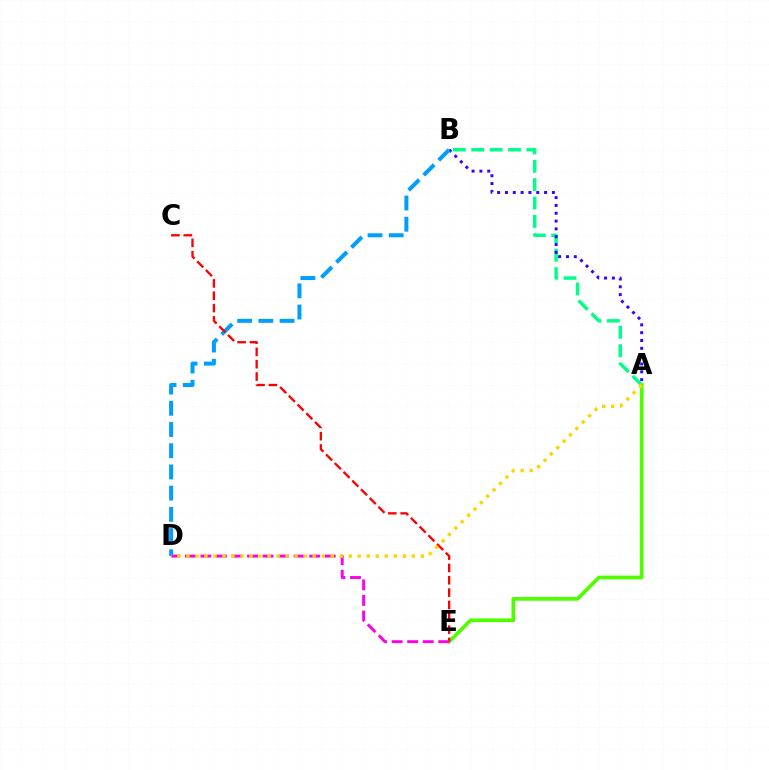{('A', 'B'): [{'color': '#00ff86', 'line_style': 'dashed', 'thickness': 2.5}, {'color': '#3700ff', 'line_style': 'dotted', 'thickness': 2.13}], ('A', 'E'): [{'color': '#4fff00', 'line_style': 'solid', 'thickness': 2.67}], ('B', 'D'): [{'color': '#009eff', 'line_style': 'dashed', 'thickness': 2.88}], ('C', 'E'): [{'color': '#ff0000', 'line_style': 'dashed', 'thickness': 1.68}], ('D', 'E'): [{'color': '#ff00ed', 'line_style': 'dashed', 'thickness': 2.11}], ('A', 'D'): [{'color': '#ffd500', 'line_style': 'dotted', 'thickness': 2.45}]}